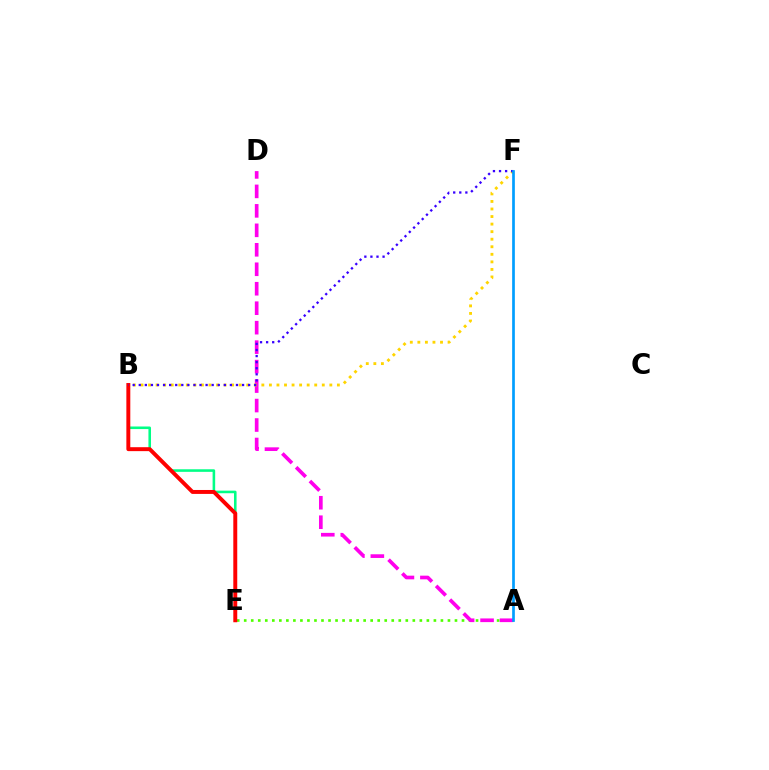{('A', 'E'): [{'color': '#4fff00', 'line_style': 'dotted', 'thickness': 1.91}], ('A', 'D'): [{'color': '#ff00ed', 'line_style': 'dashed', 'thickness': 2.65}], ('B', 'E'): [{'color': '#00ff86', 'line_style': 'solid', 'thickness': 1.85}, {'color': '#ff0000', 'line_style': 'solid', 'thickness': 2.83}], ('B', 'F'): [{'color': '#ffd500', 'line_style': 'dotted', 'thickness': 2.05}, {'color': '#3700ff', 'line_style': 'dotted', 'thickness': 1.65}], ('A', 'F'): [{'color': '#009eff', 'line_style': 'solid', 'thickness': 1.94}]}